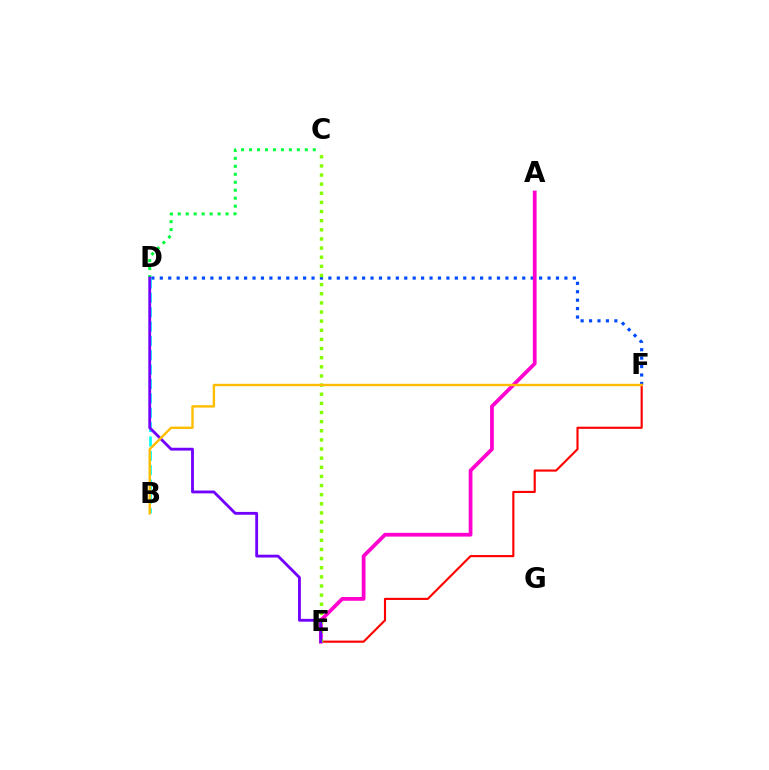{('D', 'F'): [{'color': '#004bff', 'line_style': 'dotted', 'thickness': 2.29}], ('C', 'D'): [{'color': '#00ff39', 'line_style': 'dotted', 'thickness': 2.16}], ('B', 'D'): [{'color': '#00fff6', 'line_style': 'dashed', 'thickness': 1.95}], ('E', 'F'): [{'color': '#ff0000', 'line_style': 'solid', 'thickness': 1.54}], ('A', 'E'): [{'color': '#ff00cf', 'line_style': 'solid', 'thickness': 2.7}], ('C', 'E'): [{'color': '#84ff00', 'line_style': 'dotted', 'thickness': 2.48}], ('D', 'E'): [{'color': '#7200ff', 'line_style': 'solid', 'thickness': 2.04}], ('B', 'F'): [{'color': '#ffbd00', 'line_style': 'solid', 'thickness': 1.73}]}